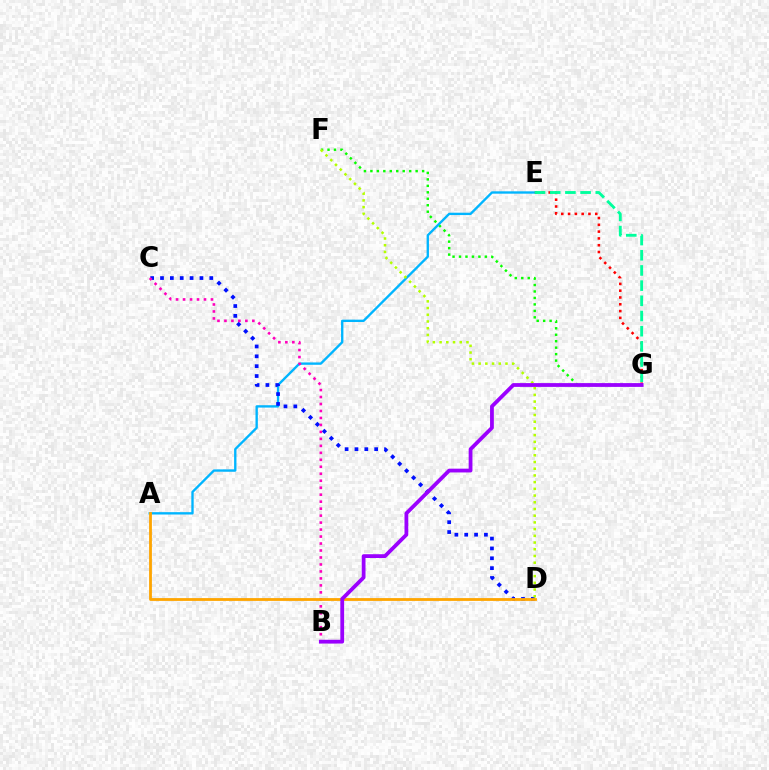{('F', 'G'): [{'color': '#08ff00', 'line_style': 'dotted', 'thickness': 1.76}], ('A', 'E'): [{'color': '#00b5ff', 'line_style': 'solid', 'thickness': 1.7}], ('C', 'D'): [{'color': '#0010ff', 'line_style': 'dotted', 'thickness': 2.68}], ('E', 'G'): [{'color': '#ff0000', 'line_style': 'dotted', 'thickness': 1.85}, {'color': '#00ff9d', 'line_style': 'dashed', 'thickness': 2.06}], ('B', 'C'): [{'color': '#ff00bd', 'line_style': 'dotted', 'thickness': 1.9}], ('A', 'D'): [{'color': '#ffa500', 'line_style': 'solid', 'thickness': 2.02}], ('D', 'F'): [{'color': '#b3ff00', 'line_style': 'dotted', 'thickness': 1.82}], ('B', 'G'): [{'color': '#9b00ff', 'line_style': 'solid', 'thickness': 2.72}]}